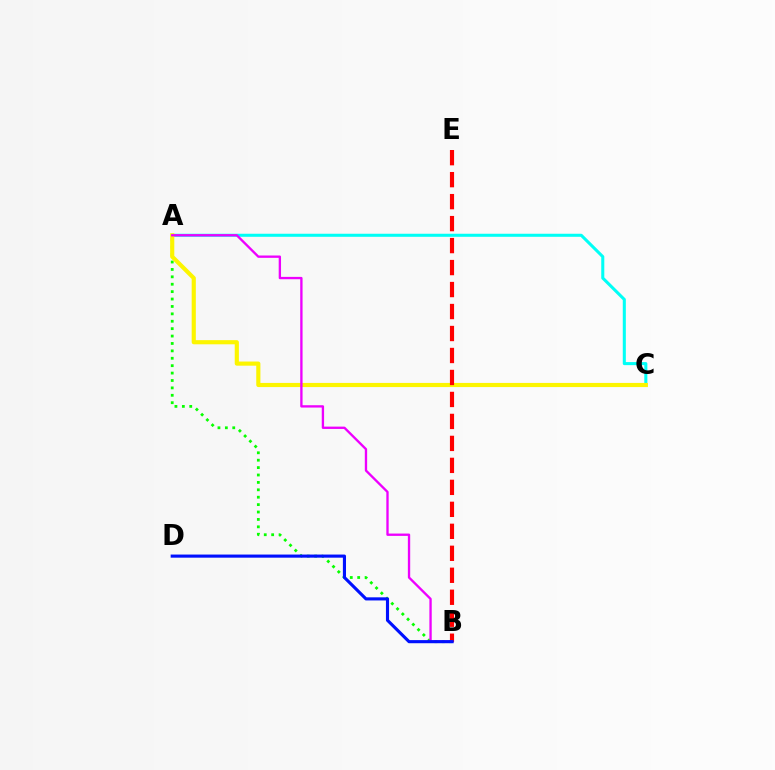{('A', 'B'): [{'color': '#08ff00', 'line_style': 'dotted', 'thickness': 2.01}, {'color': '#ee00ff', 'line_style': 'solid', 'thickness': 1.68}], ('A', 'C'): [{'color': '#00fff6', 'line_style': 'solid', 'thickness': 2.2}, {'color': '#fcf500', 'line_style': 'solid', 'thickness': 2.99}], ('B', 'E'): [{'color': '#ff0000', 'line_style': 'dashed', 'thickness': 2.99}], ('B', 'D'): [{'color': '#0010ff', 'line_style': 'solid', 'thickness': 2.25}]}